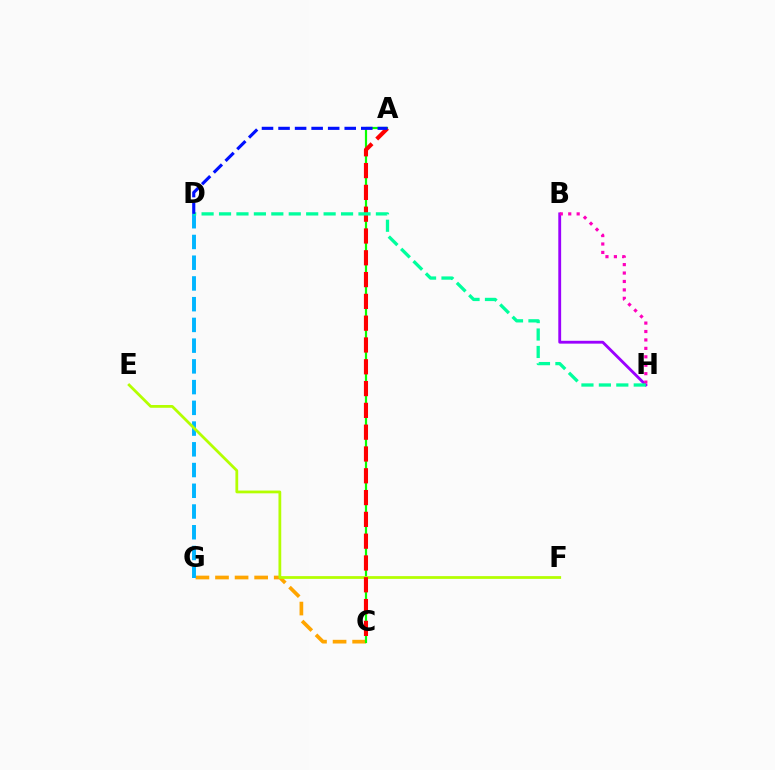{('C', 'G'): [{'color': '#ffa500', 'line_style': 'dashed', 'thickness': 2.66}], ('D', 'G'): [{'color': '#00b5ff', 'line_style': 'dashed', 'thickness': 2.82}], ('A', 'C'): [{'color': '#08ff00', 'line_style': 'solid', 'thickness': 1.58}, {'color': '#ff0000', 'line_style': 'dashed', 'thickness': 2.96}], ('E', 'F'): [{'color': '#b3ff00', 'line_style': 'solid', 'thickness': 1.99}], ('B', 'H'): [{'color': '#9b00ff', 'line_style': 'solid', 'thickness': 2.04}, {'color': '#ff00bd', 'line_style': 'dotted', 'thickness': 2.29}], ('D', 'H'): [{'color': '#00ff9d', 'line_style': 'dashed', 'thickness': 2.37}], ('A', 'D'): [{'color': '#0010ff', 'line_style': 'dashed', 'thickness': 2.25}]}